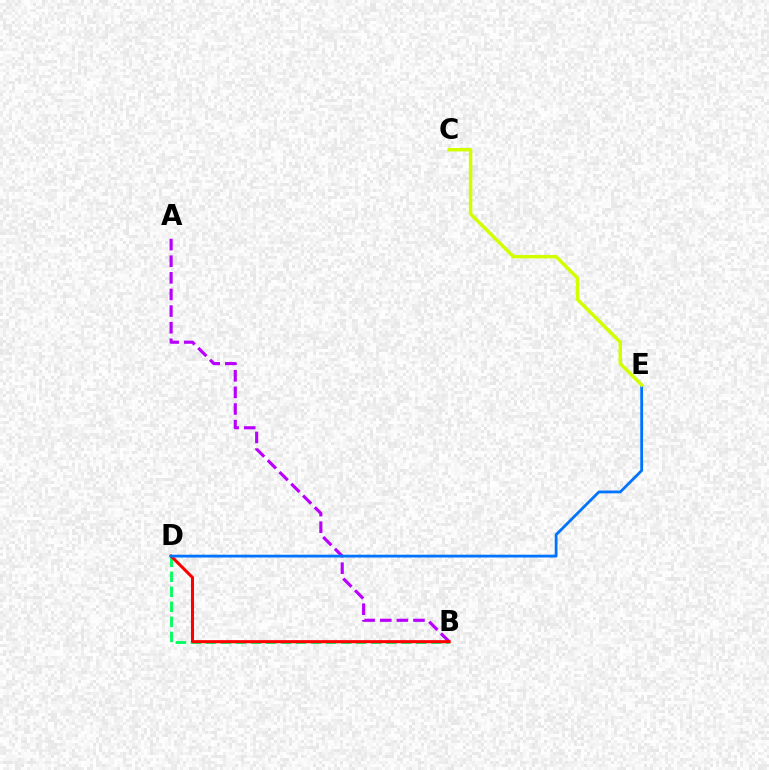{('A', 'B'): [{'color': '#b900ff', 'line_style': 'dashed', 'thickness': 2.26}], ('B', 'D'): [{'color': '#00ff5c', 'line_style': 'dashed', 'thickness': 2.04}, {'color': '#ff0000', 'line_style': 'solid', 'thickness': 2.2}], ('D', 'E'): [{'color': '#0074ff', 'line_style': 'solid', 'thickness': 2.02}], ('C', 'E'): [{'color': '#d1ff00', 'line_style': 'solid', 'thickness': 2.5}]}